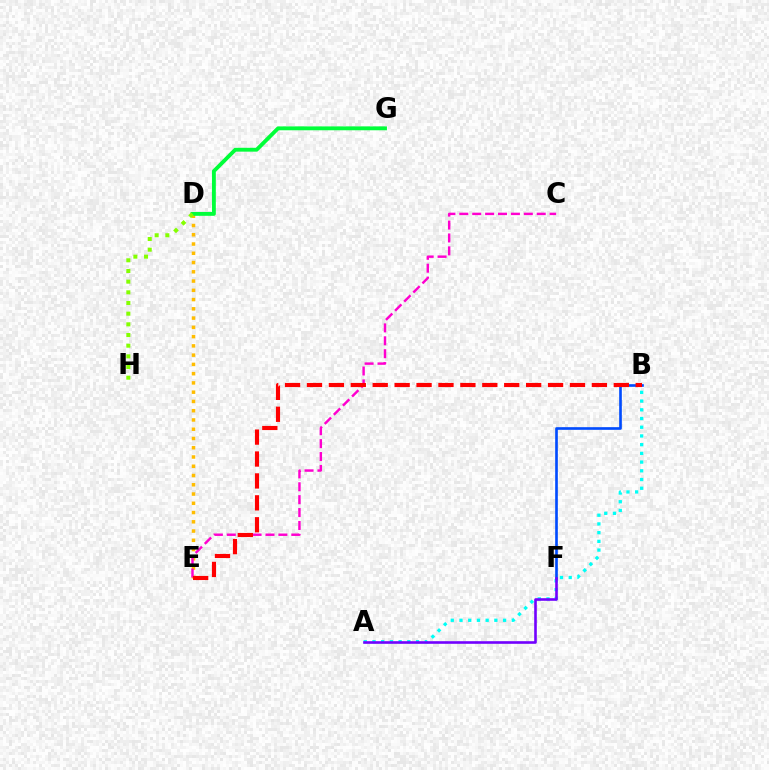{('A', 'B'): [{'color': '#00fff6', 'line_style': 'dotted', 'thickness': 2.37}], ('D', 'E'): [{'color': '#ffbd00', 'line_style': 'dotted', 'thickness': 2.52}], ('C', 'E'): [{'color': '#ff00cf', 'line_style': 'dashed', 'thickness': 1.75}], ('B', 'F'): [{'color': '#004bff', 'line_style': 'solid', 'thickness': 1.91}], ('D', 'G'): [{'color': '#00ff39', 'line_style': 'solid', 'thickness': 2.78}], ('D', 'H'): [{'color': '#84ff00', 'line_style': 'dotted', 'thickness': 2.9}], ('A', 'F'): [{'color': '#7200ff', 'line_style': 'solid', 'thickness': 1.88}], ('B', 'E'): [{'color': '#ff0000', 'line_style': 'dashed', 'thickness': 2.98}]}